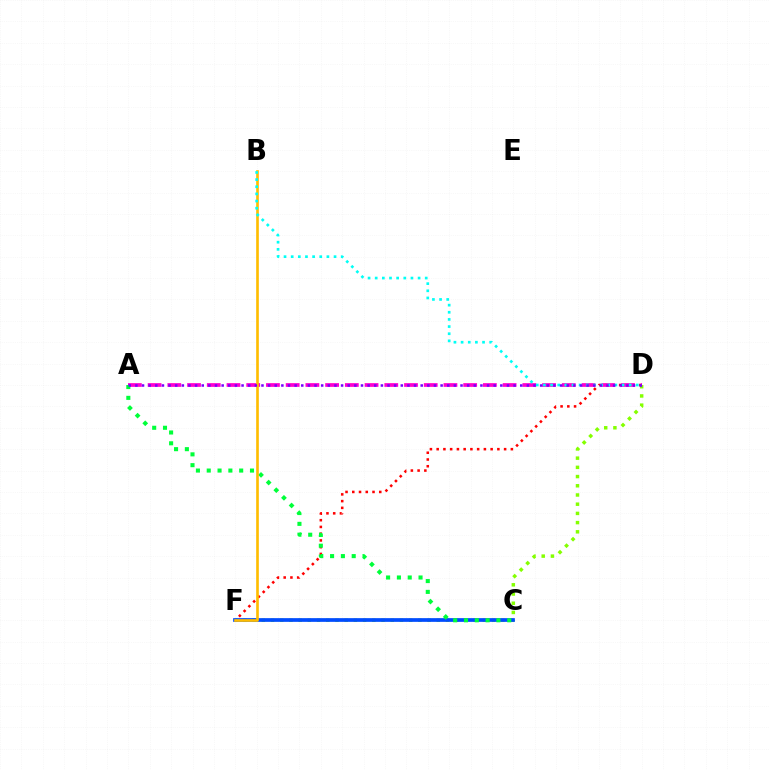{('D', 'F'): [{'color': '#84ff00', 'line_style': 'dotted', 'thickness': 2.5}, {'color': '#ff0000', 'line_style': 'dotted', 'thickness': 1.83}], ('A', 'D'): [{'color': '#ff00cf', 'line_style': 'dashed', 'thickness': 2.68}, {'color': '#7200ff', 'line_style': 'dotted', 'thickness': 1.8}], ('C', 'F'): [{'color': '#004bff', 'line_style': 'solid', 'thickness': 2.67}], ('A', 'C'): [{'color': '#00ff39', 'line_style': 'dotted', 'thickness': 2.94}], ('B', 'F'): [{'color': '#ffbd00', 'line_style': 'solid', 'thickness': 1.91}], ('B', 'D'): [{'color': '#00fff6', 'line_style': 'dotted', 'thickness': 1.94}]}